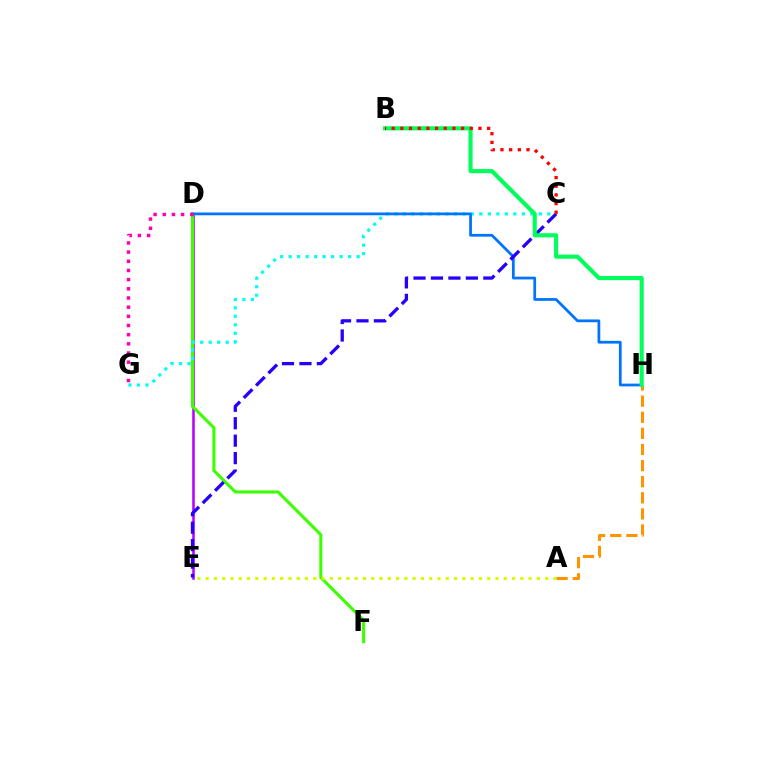{('D', 'E'): [{'color': '#b900ff', 'line_style': 'solid', 'thickness': 1.84}], ('D', 'F'): [{'color': '#3dff00', 'line_style': 'solid', 'thickness': 2.23}], ('C', 'G'): [{'color': '#00fff6', 'line_style': 'dotted', 'thickness': 2.31}], ('D', 'H'): [{'color': '#0074ff', 'line_style': 'solid', 'thickness': 1.98}], ('A', 'E'): [{'color': '#d1ff00', 'line_style': 'dotted', 'thickness': 2.25}], ('D', 'G'): [{'color': '#ff00ac', 'line_style': 'dotted', 'thickness': 2.49}], ('A', 'H'): [{'color': '#ff9400', 'line_style': 'dashed', 'thickness': 2.19}], ('C', 'E'): [{'color': '#2500ff', 'line_style': 'dashed', 'thickness': 2.37}], ('B', 'H'): [{'color': '#00ff5c', 'line_style': 'solid', 'thickness': 2.97}], ('B', 'C'): [{'color': '#ff0000', 'line_style': 'dotted', 'thickness': 2.36}]}